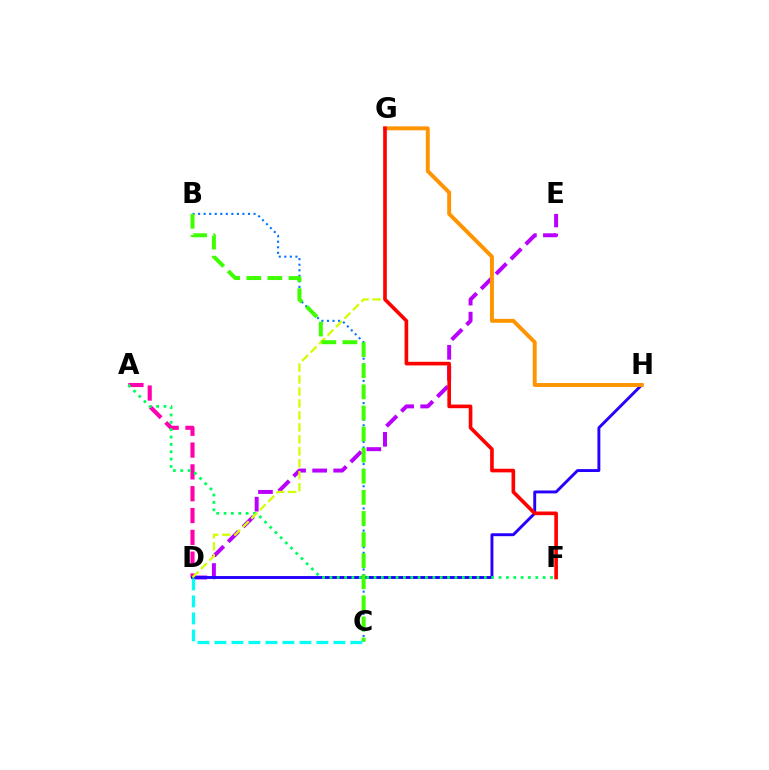{('D', 'E'): [{'color': '#b900ff', 'line_style': 'dashed', 'thickness': 2.86}], ('A', 'D'): [{'color': '#ff00ac', 'line_style': 'dashed', 'thickness': 2.96}], ('B', 'C'): [{'color': '#0074ff', 'line_style': 'dotted', 'thickness': 1.51}, {'color': '#3dff00', 'line_style': 'dashed', 'thickness': 2.87}], ('D', 'H'): [{'color': '#2500ff', 'line_style': 'solid', 'thickness': 2.09}], ('A', 'F'): [{'color': '#00ff5c', 'line_style': 'dotted', 'thickness': 2.0}], ('D', 'G'): [{'color': '#d1ff00', 'line_style': 'dashed', 'thickness': 1.62}], ('C', 'D'): [{'color': '#00fff6', 'line_style': 'dashed', 'thickness': 2.31}], ('G', 'H'): [{'color': '#ff9400', 'line_style': 'solid', 'thickness': 2.82}], ('F', 'G'): [{'color': '#ff0000', 'line_style': 'solid', 'thickness': 2.62}]}